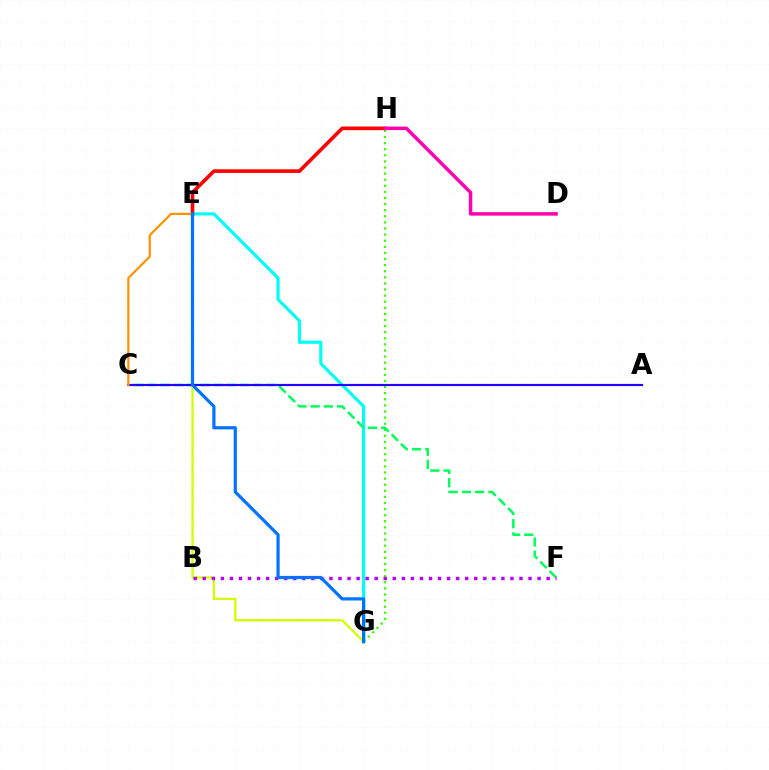{('E', 'G'): [{'color': '#00fff6', 'line_style': 'solid', 'thickness': 2.29}, {'color': '#d1ff00', 'line_style': 'solid', 'thickness': 1.66}, {'color': '#0074ff', 'line_style': 'solid', 'thickness': 2.31}], ('G', 'H'): [{'color': '#3dff00', 'line_style': 'dotted', 'thickness': 1.66}], ('C', 'F'): [{'color': '#00ff5c', 'line_style': 'dashed', 'thickness': 1.8}], ('E', 'H'): [{'color': '#ff0000', 'line_style': 'solid', 'thickness': 2.62}], ('B', 'F'): [{'color': '#b900ff', 'line_style': 'dotted', 'thickness': 2.46}], ('A', 'C'): [{'color': '#2500ff', 'line_style': 'solid', 'thickness': 1.56}], ('C', 'E'): [{'color': '#ff9400', 'line_style': 'solid', 'thickness': 1.61}], ('D', 'H'): [{'color': '#ff00ac', 'line_style': 'solid', 'thickness': 2.5}]}